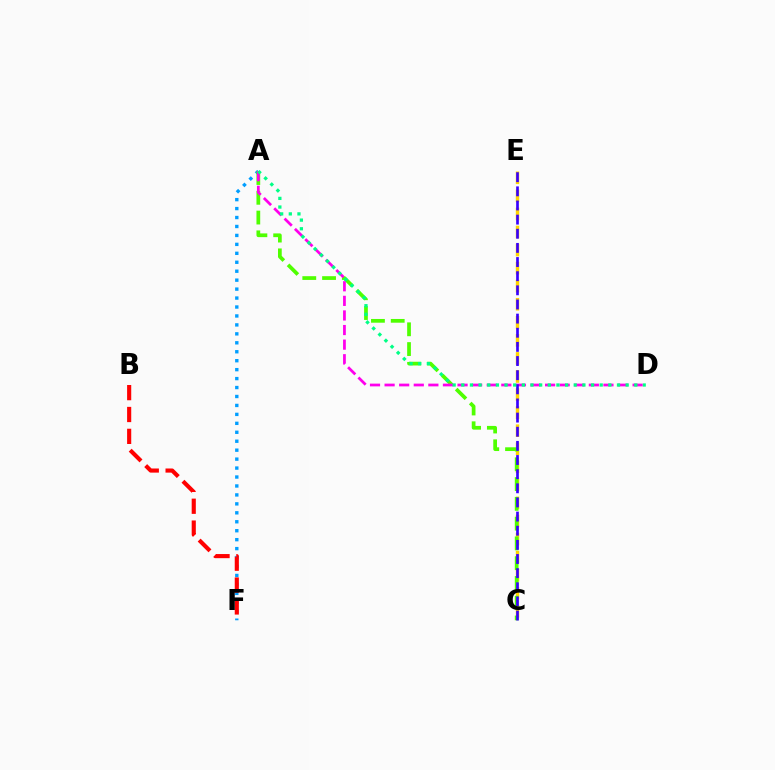{('A', 'F'): [{'color': '#009eff', 'line_style': 'dotted', 'thickness': 2.43}], ('C', 'E'): [{'color': '#ffd500', 'line_style': 'dashed', 'thickness': 2.45}, {'color': '#3700ff', 'line_style': 'dashed', 'thickness': 1.92}], ('A', 'C'): [{'color': '#4fff00', 'line_style': 'dashed', 'thickness': 2.69}], ('B', 'F'): [{'color': '#ff0000', 'line_style': 'dashed', 'thickness': 2.97}], ('A', 'D'): [{'color': '#ff00ed', 'line_style': 'dashed', 'thickness': 1.98}, {'color': '#00ff86', 'line_style': 'dotted', 'thickness': 2.35}]}